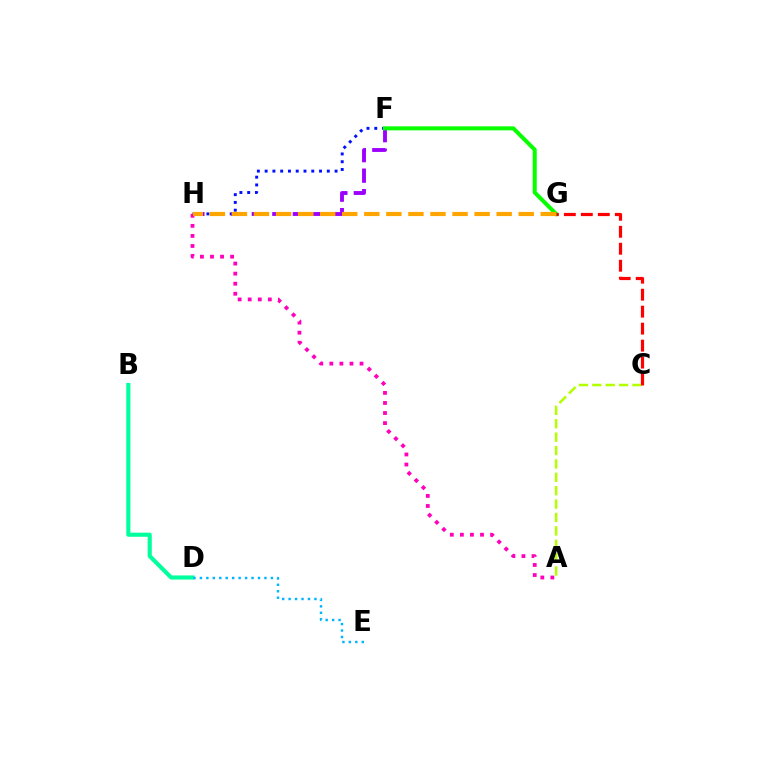{('F', 'H'): [{'color': '#0010ff', 'line_style': 'dotted', 'thickness': 2.11}, {'color': '#9b00ff', 'line_style': 'dashed', 'thickness': 2.78}], ('A', 'H'): [{'color': '#ff00bd', 'line_style': 'dotted', 'thickness': 2.73}], ('F', 'G'): [{'color': '#08ff00', 'line_style': 'solid', 'thickness': 2.89}], ('A', 'C'): [{'color': '#b3ff00', 'line_style': 'dashed', 'thickness': 1.82}], ('B', 'D'): [{'color': '#00ff9d', 'line_style': 'solid', 'thickness': 2.96}], ('G', 'H'): [{'color': '#ffa500', 'line_style': 'dashed', 'thickness': 3.0}], ('C', 'G'): [{'color': '#ff0000', 'line_style': 'dashed', 'thickness': 2.31}], ('D', 'E'): [{'color': '#00b5ff', 'line_style': 'dotted', 'thickness': 1.75}]}